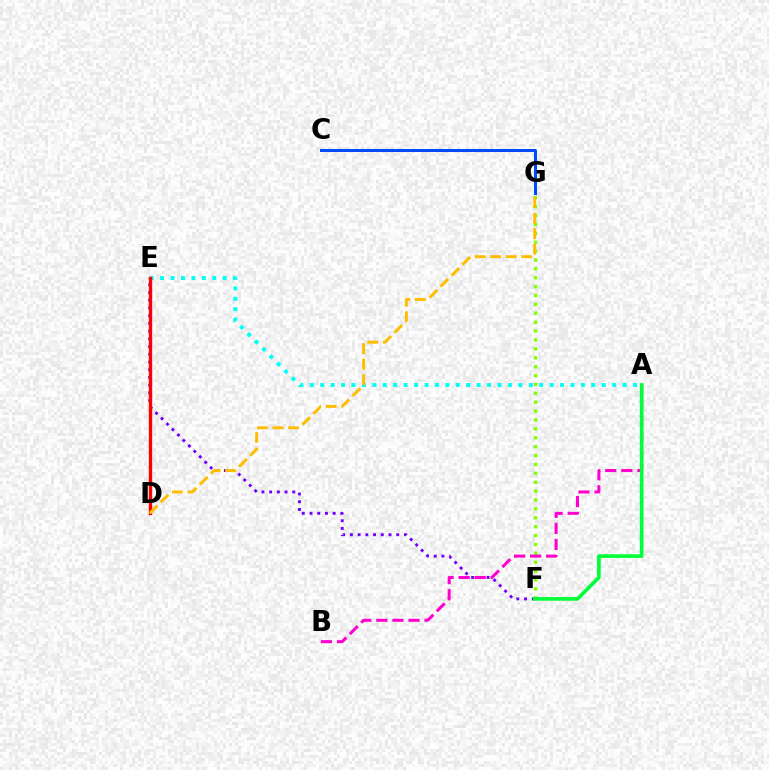{('E', 'F'): [{'color': '#7200ff', 'line_style': 'dotted', 'thickness': 2.1}], ('F', 'G'): [{'color': '#84ff00', 'line_style': 'dotted', 'thickness': 2.42}], ('A', 'E'): [{'color': '#00fff6', 'line_style': 'dotted', 'thickness': 2.83}], ('D', 'E'): [{'color': '#ff0000', 'line_style': 'solid', 'thickness': 2.42}], ('D', 'G'): [{'color': '#ffbd00', 'line_style': 'dashed', 'thickness': 2.11}], ('A', 'B'): [{'color': '#ff00cf', 'line_style': 'dashed', 'thickness': 2.18}], ('C', 'G'): [{'color': '#004bff', 'line_style': 'solid', 'thickness': 2.18}], ('A', 'F'): [{'color': '#00ff39', 'line_style': 'solid', 'thickness': 2.63}]}